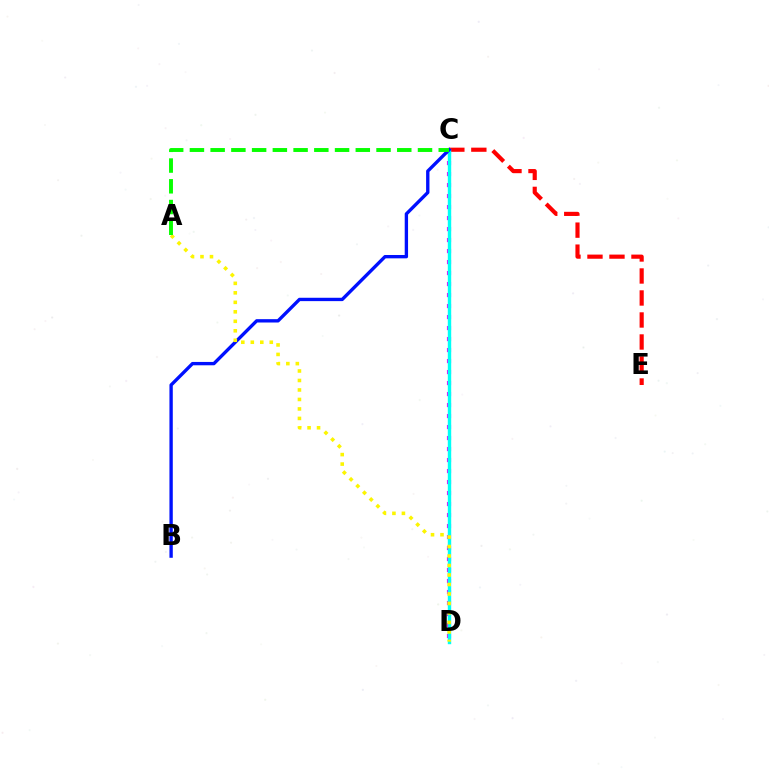{('C', 'E'): [{'color': '#ff0000', 'line_style': 'dashed', 'thickness': 2.99}], ('C', 'D'): [{'color': '#ee00ff', 'line_style': 'dotted', 'thickness': 2.99}, {'color': '#00fff6', 'line_style': 'solid', 'thickness': 2.45}], ('B', 'C'): [{'color': '#0010ff', 'line_style': 'solid', 'thickness': 2.41}], ('A', 'D'): [{'color': '#fcf500', 'line_style': 'dotted', 'thickness': 2.58}], ('A', 'C'): [{'color': '#08ff00', 'line_style': 'dashed', 'thickness': 2.82}]}